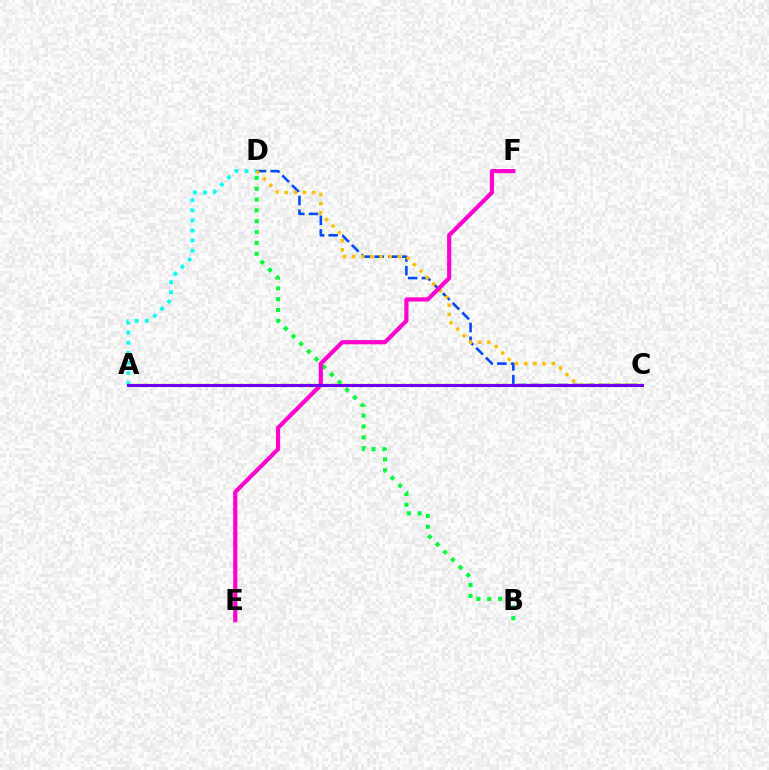{('A', 'D'): [{'color': '#00fff6', 'line_style': 'dotted', 'thickness': 2.74}], ('C', 'D'): [{'color': '#004bff', 'line_style': 'dashed', 'thickness': 1.86}, {'color': '#ffbd00', 'line_style': 'dotted', 'thickness': 2.49}], ('B', 'D'): [{'color': '#00ff39', 'line_style': 'dotted', 'thickness': 2.95}], ('A', 'C'): [{'color': '#ff0000', 'line_style': 'dotted', 'thickness': 2.33}, {'color': '#84ff00', 'line_style': 'solid', 'thickness': 1.64}, {'color': '#7200ff', 'line_style': 'solid', 'thickness': 2.17}], ('E', 'F'): [{'color': '#ff00cf', 'line_style': 'solid', 'thickness': 2.99}]}